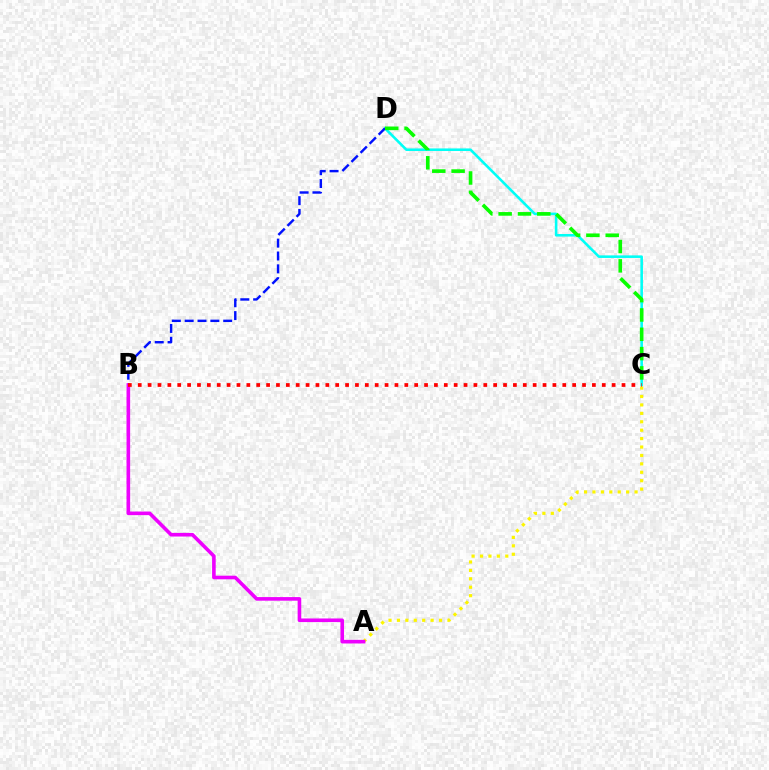{('C', 'D'): [{'color': '#00fff6', 'line_style': 'solid', 'thickness': 1.86}, {'color': '#08ff00', 'line_style': 'dashed', 'thickness': 2.62}], ('A', 'C'): [{'color': '#fcf500', 'line_style': 'dotted', 'thickness': 2.29}], ('B', 'D'): [{'color': '#0010ff', 'line_style': 'dashed', 'thickness': 1.74}], ('A', 'B'): [{'color': '#ee00ff', 'line_style': 'solid', 'thickness': 2.6}], ('B', 'C'): [{'color': '#ff0000', 'line_style': 'dotted', 'thickness': 2.68}]}